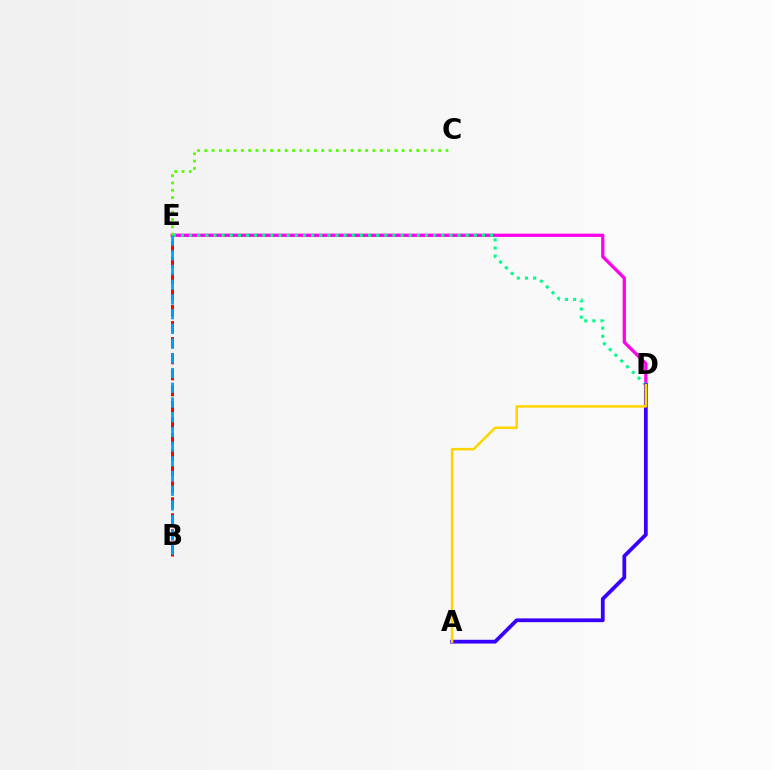{('D', 'E'): [{'color': '#ff00ed', 'line_style': 'solid', 'thickness': 2.36}, {'color': '#00ff86', 'line_style': 'dotted', 'thickness': 2.21}], ('A', 'D'): [{'color': '#3700ff', 'line_style': 'solid', 'thickness': 2.71}, {'color': '#ffd500', 'line_style': 'solid', 'thickness': 1.82}], ('B', 'E'): [{'color': '#ff0000', 'line_style': 'dashed', 'thickness': 2.18}, {'color': '#009eff', 'line_style': 'dashed', 'thickness': 2.0}], ('C', 'E'): [{'color': '#4fff00', 'line_style': 'dotted', 'thickness': 1.99}]}